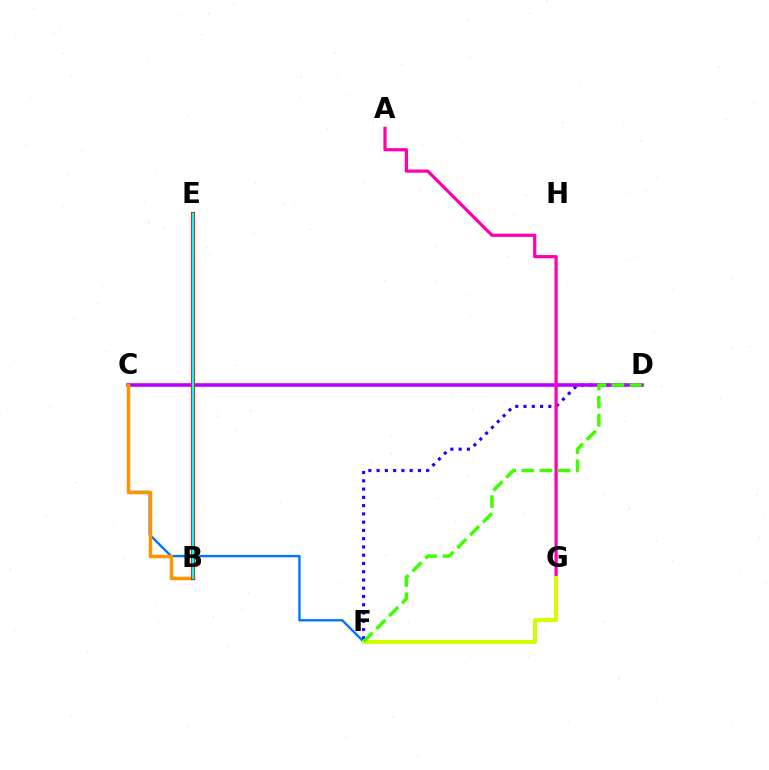{('B', 'E'): [{'color': '#00ff5c', 'line_style': 'dotted', 'thickness': 1.5}, {'color': '#ff0000', 'line_style': 'solid', 'thickness': 2.96}, {'color': '#00fff6', 'line_style': 'solid', 'thickness': 1.75}], ('D', 'F'): [{'color': '#2500ff', 'line_style': 'dotted', 'thickness': 2.24}, {'color': '#3dff00', 'line_style': 'dashed', 'thickness': 2.46}], ('C', 'F'): [{'color': '#0074ff', 'line_style': 'solid', 'thickness': 1.71}], ('C', 'D'): [{'color': '#b900ff', 'line_style': 'solid', 'thickness': 2.57}], ('A', 'G'): [{'color': '#ff00ac', 'line_style': 'solid', 'thickness': 2.3}], ('B', 'C'): [{'color': '#ff9400', 'line_style': 'solid', 'thickness': 2.51}], ('F', 'G'): [{'color': '#d1ff00', 'line_style': 'solid', 'thickness': 2.9}]}